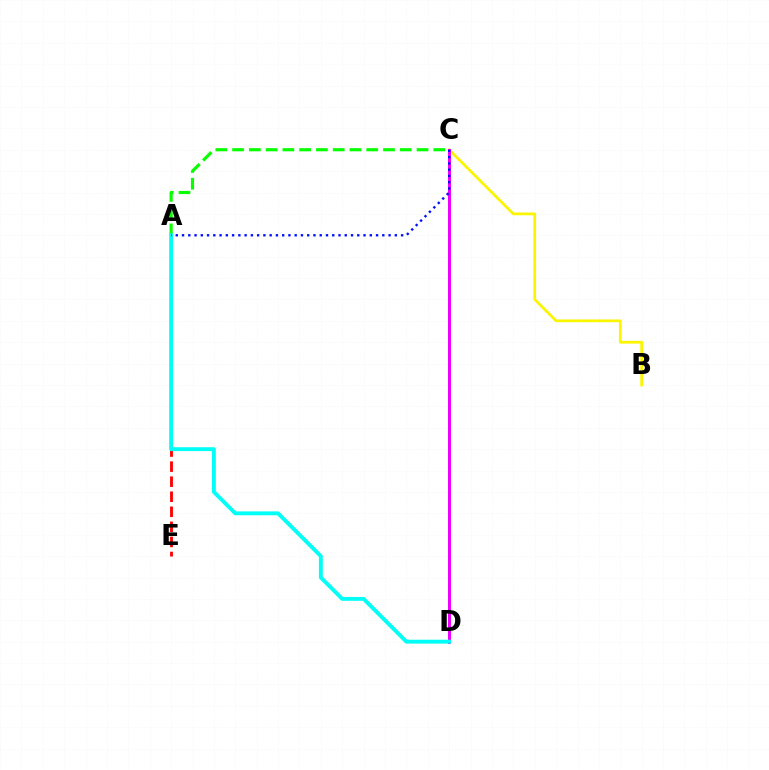{('B', 'C'): [{'color': '#fcf500', 'line_style': 'solid', 'thickness': 1.98}], ('A', 'E'): [{'color': '#ff0000', 'line_style': 'dashed', 'thickness': 2.05}], ('A', 'C'): [{'color': '#08ff00', 'line_style': 'dashed', 'thickness': 2.28}, {'color': '#0010ff', 'line_style': 'dotted', 'thickness': 1.7}], ('C', 'D'): [{'color': '#ee00ff', 'line_style': 'solid', 'thickness': 2.16}], ('A', 'D'): [{'color': '#00fff6', 'line_style': 'solid', 'thickness': 2.79}]}